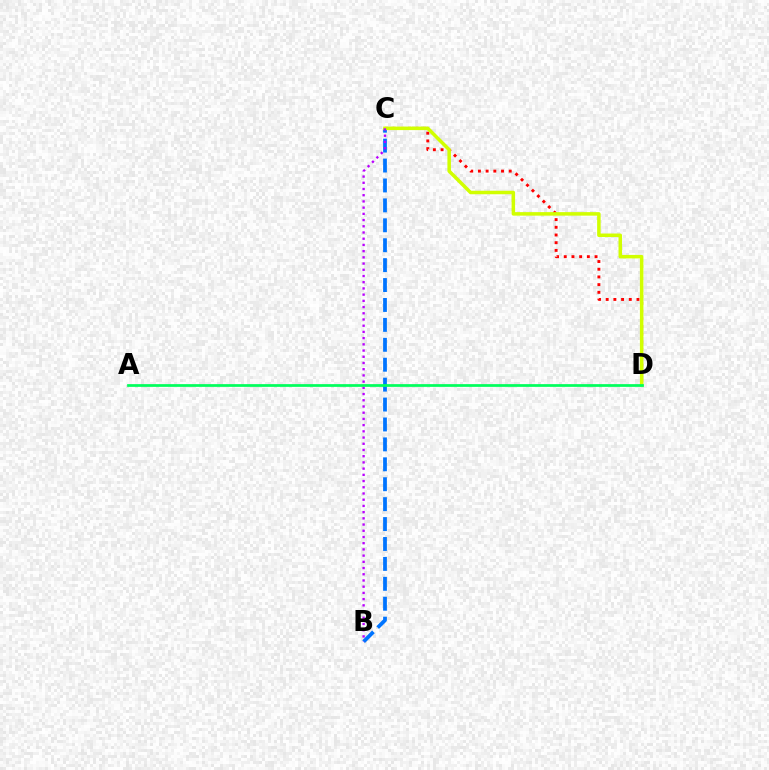{('B', 'C'): [{'color': '#0074ff', 'line_style': 'dashed', 'thickness': 2.71}, {'color': '#b900ff', 'line_style': 'dotted', 'thickness': 1.69}], ('C', 'D'): [{'color': '#ff0000', 'line_style': 'dotted', 'thickness': 2.09}, {'color': '#d1ff00', 'line_style': 'solid', 'thickness': 2.53}], ('A', 'D'): [{'color': '#00ff5c', 'line_style': 'solid', 'thickness': 1.97}]}